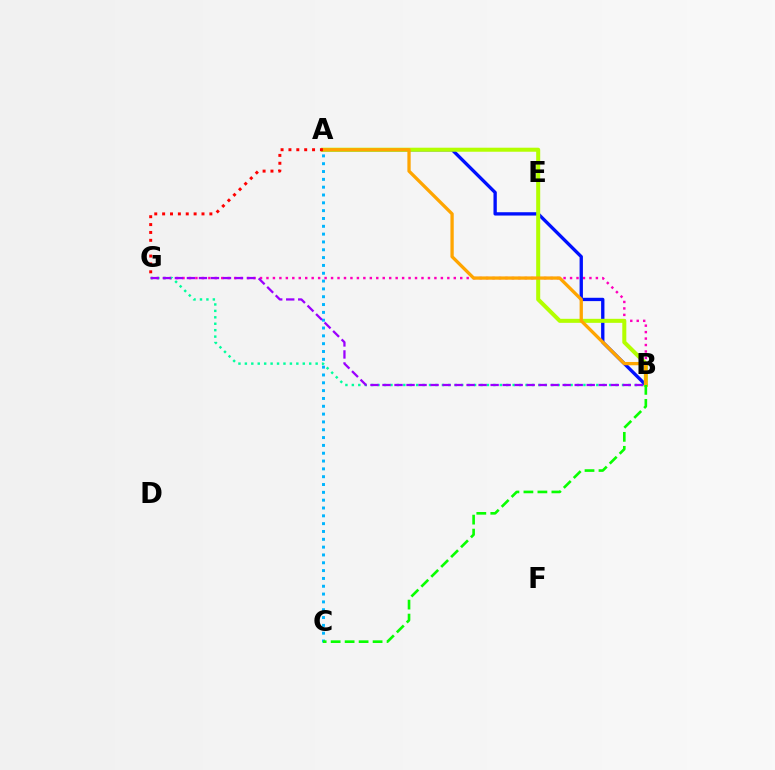{('B', 'G'): [{'color': '#ff00bd', 'line_style': 'dotted', 'thickness': 1.75}, {'color': '#00ff9d', 'line_style': 'dotted', 'thickness': 1.75}, {'color': '#9b00ff', 'line_style': 'dashed', 'thickness': 1.63}], ('A', 'B'): [{'color': '#0010ff', 'line_style': 'solid', 'thickness': 2.39}, {'color': '#b3ff00', 'line_style': 'solid', 'thickness': 2.9}, {'color': '#ffa500', 'line_style': 'solid', 'thickness': 2.37}], ('A', 'C'): [{'color': '#00b5ff', 'line_style': 'dotted', 'thickness': 2.13}], ('A', 'G'): [{'color': '#ff0000', 'line_style': 'dotted', 'thickness': 2.14}], ('B', 'C'): [{'color': '#08ff00', 'line_style': 'dashed', 'thickness': 1.9}]}